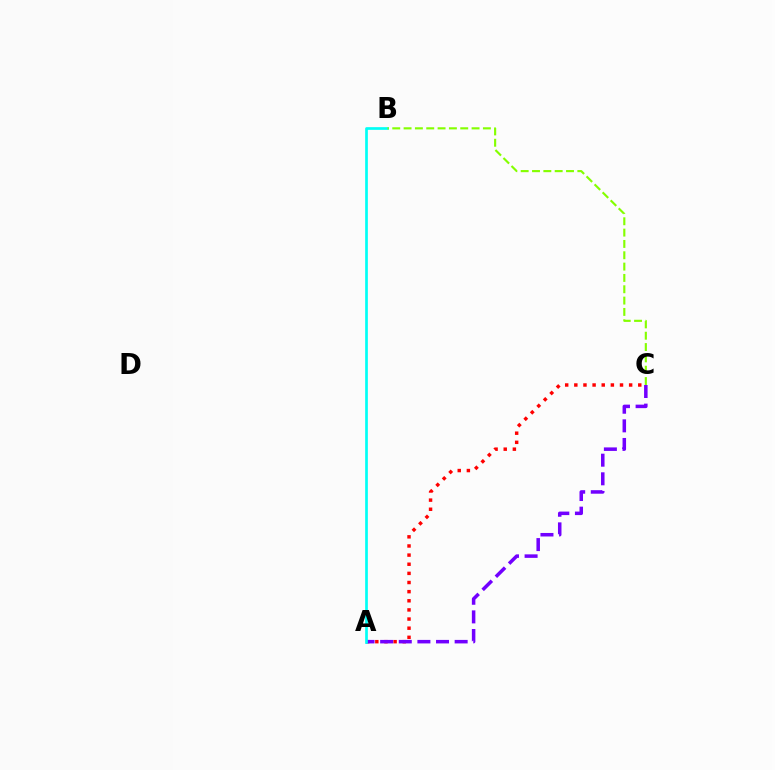{('A', 'C'): [{'color': '#ff0000', 'line_style': 'dotted', 'thickness': 2.48}, {'color': '#7200ff', 'line_style': 'dashed', 'thickness': 2.53}], ('A', 'B'): [{'color': '#00fff6', 'line_style': 'solid', 'thickness': 1.94}], ('B', 'C'): [{'color': '#84ff00', 'line_style': 'dashed', 'thickness': 1.54}]}